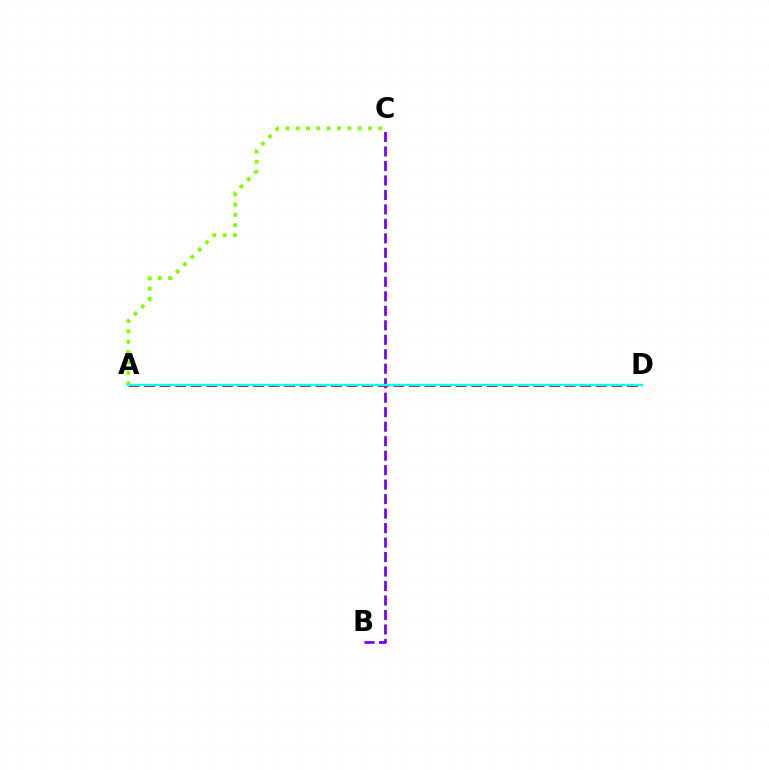{('A', 'C'): [{'color': '#84ff00', 'line_style': 'dotted', 'thickness': 2.81}], ('B', 'C'): [{'color': '#7200ff', 'line_style': 'dashed', 'thickness': 1.97}], ('A', 'D'): [{'color': '#ff0000', 'line_style': 'dashed', 'thickness': 2.12}, {'color': '#00fff6', 'line_style': 'solid', 'thickness': 1.66}]}